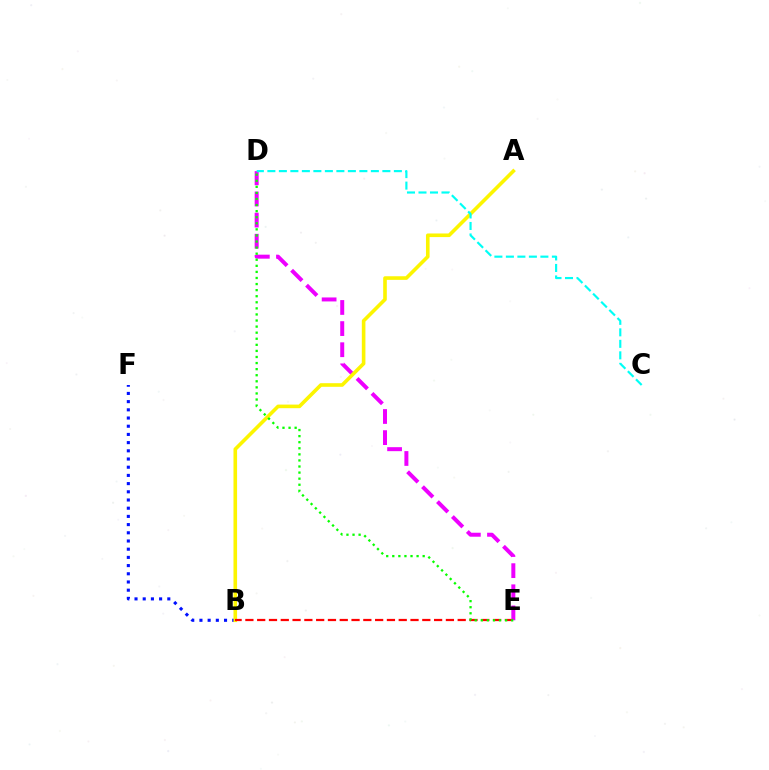{('D', 'E'): [{'color': '#ee00ff', 'line_style': 'dashed', 'thickness': 2.87}, {'color': '#08ff00', 'line_style': 'dotted', 'thickness': 1.65}], ('B', 'F'): [{'color': '#0010ff', 'line_style': 'dotted', 'thickness': 2.23}], ('A', 'B'): [{'color': '#fcf500', 'line_style': 'solid', 'thickness': 2.6}], ('B', 'E'): [{'color': '#ff0000', 'line_style': 'dashed', 'thickness': 1.6}], ('C', 'D'): [{'color': '#00fff6', 'line_style': 'dashed', 'thickness': 1.56}]}